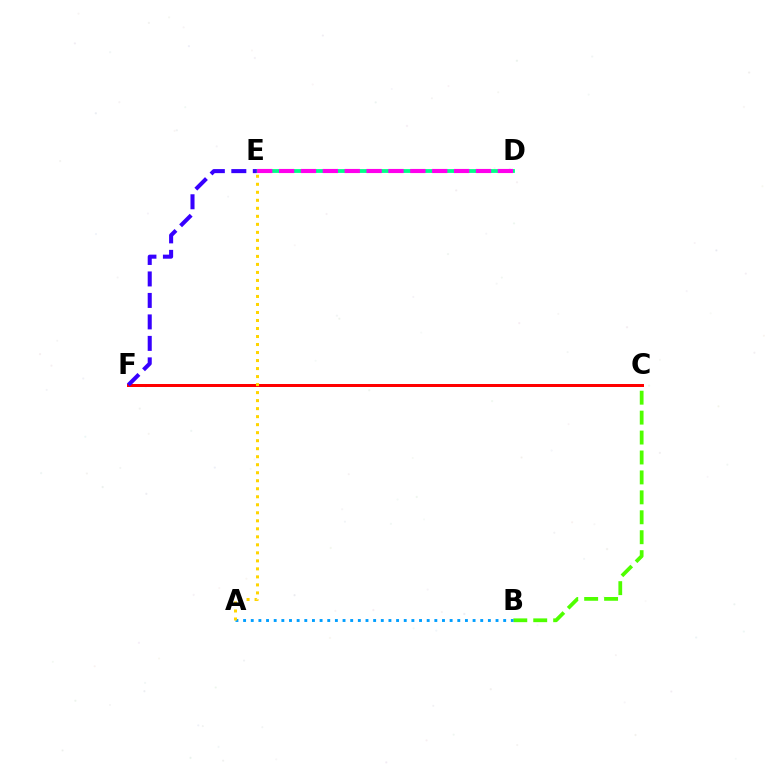{('B', 'C'): [{'color': '#4fff00', 'line_style': 'dashed', 'thickness': 2.71}], ('A', 'B'): [{'color': '#009eff', 'line_style': 'dotted', 'thickness': 2.08}], ('C', 'F'): [{'color': '#ff0000', 'line_style': 'solid', 'thickness': 2.16}], ('D', 'E'): [{'color': '#00ff86', 'line_style': 'solid', 'thickness': 2.74}, {'color': '#ff00ed', 'line_style': 'dashed', 'thickness': 2.97}], ('E', 'F'): [{'color': '#3700ff', 'line_style': 'dashed', 'thickness': 2.92}], ('A', 'E'): [{'color': '#ffd500', 'line_style': 'dotted', 'thickness': 2.18}]}